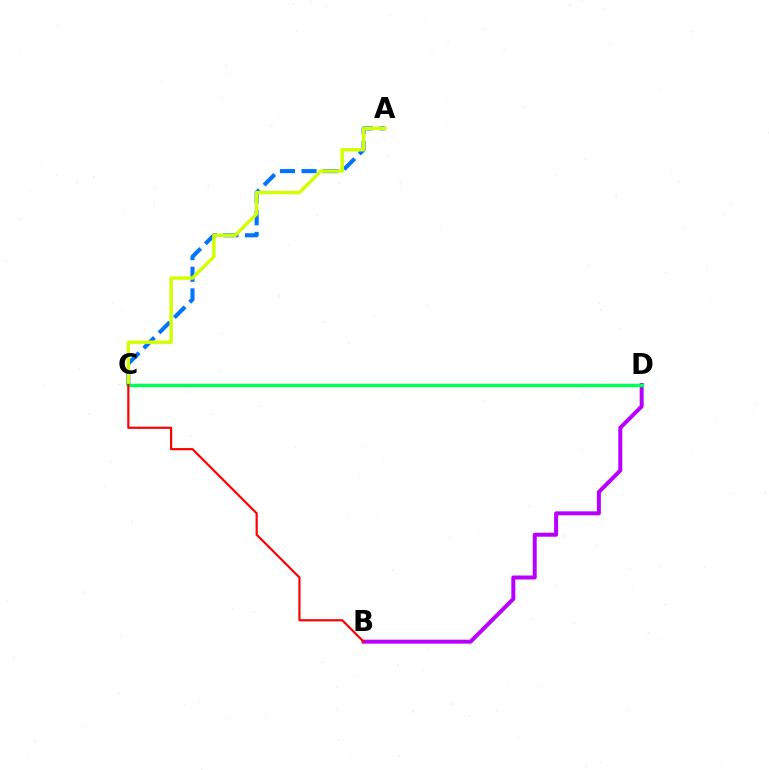{('A', 'C'): [{'color': '#0074ff', 'line_style': 'dashed', 'thickness': 2.94}, {'color': '#d1ff00', 'line_style': 'solid', 'thickness': 2.46}], ('B', 'D'): [{'color': '#b900ff', 'line_style': 'solid', 'thickness': 2.87}], ('C', 'D'): [{'color': '#00ff5c', 'line_style': 'solid', 'thickness': 2.47}], ('B', 'C'): [{'color': '#ff0000', 'line_style': 'solid', 'thickness': 1.57}]}